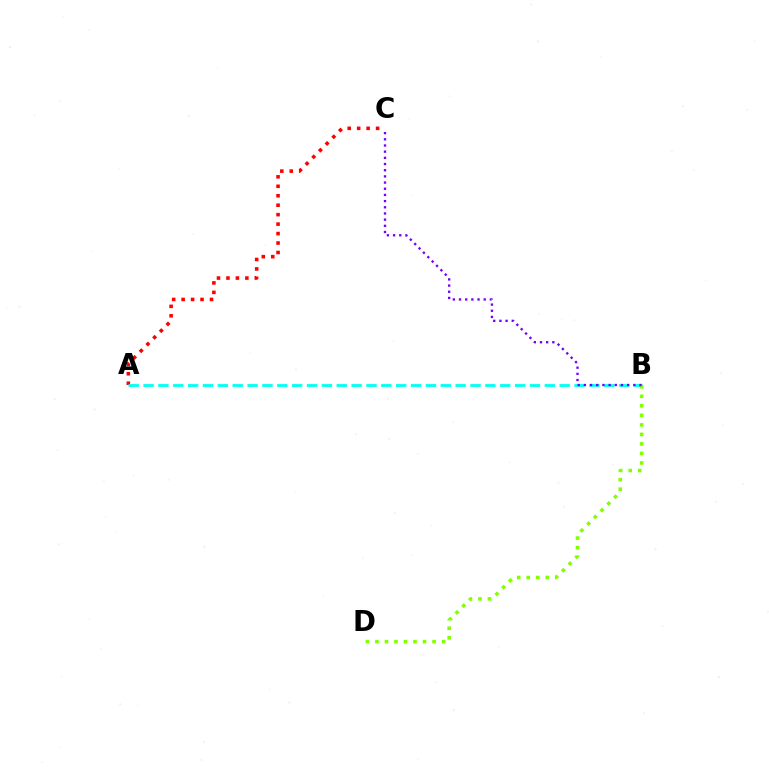{('A', 'C'): [{'color': '#ff0000', 'line_style': 'dotted', 'thickness': 2.57}], ('A', 'B'): [{'color': '#00fff6', 'line_style': 'dashed', 'thickness': 2.02}], ('B', 'D'): [{'color': '#84ff00', 'line_style': 'dotted', 'thickness': 2.59}], ('B', 'C'): [{'color': '#7200ff', 'line_style': 'dotted', 'thickness': 1.68}]}